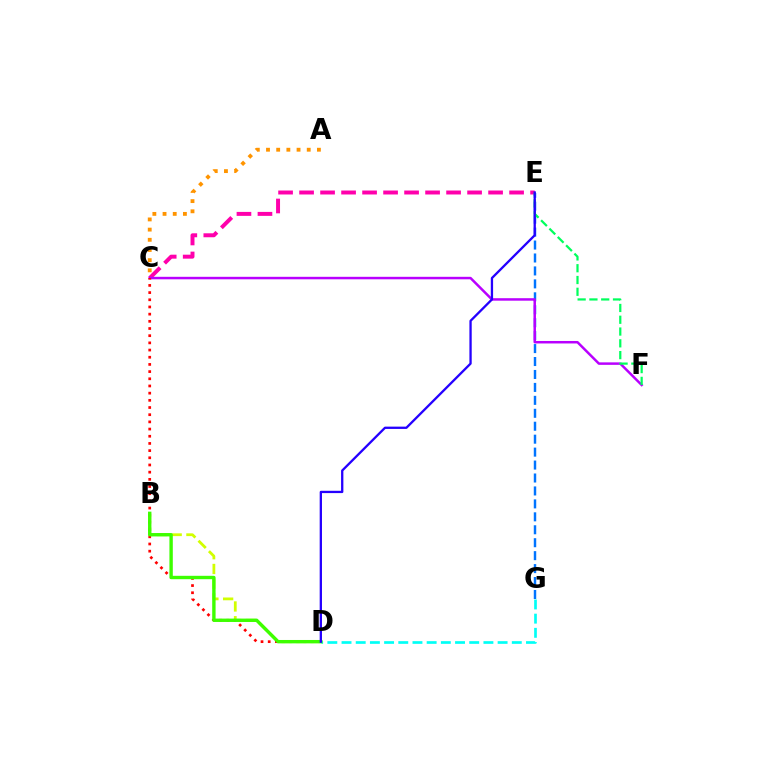{('A', 'C'): [{'color': '#ff9400', 'line_style': 'dotted', 'thickness': 2.77}], ('E', 'G'): [{'color': '#0074ff', 'line_style': 'dashed', 'thickness': 1.76}], ('B', 'D'): [{'color': '#d1ff00', 'line_style': 'dashed', 'thickness': 2.0}, {'color': '#3dff00', 'line_style': 'solid', 'thickness': 2.44}], ('C', 'E'): [{'color': '#ff00ac', 'line_style': 'dashed', 'thickness': 2.85}], ('D', 'G'): [{'color': '#00fff6', 'line_style': 'dashed', 'thickness': 1.93}], ('C', 'F'): [{'color': '#b900ff', 'line_style': 'solid', 'thickness': 1.79}], ('C', 'D'): [{'color': '#ff0000', 'line_style': 'dotted', 'thickness': 1.95}], ('E', 'F'): [{'color': '#00ff5c', 'line_style': 'dashed', 'thickness': 1.6}], ('D', 'E'): [{'color': '#2500ff', 'line_style': 'solid', 'thickness': 1.66}]}